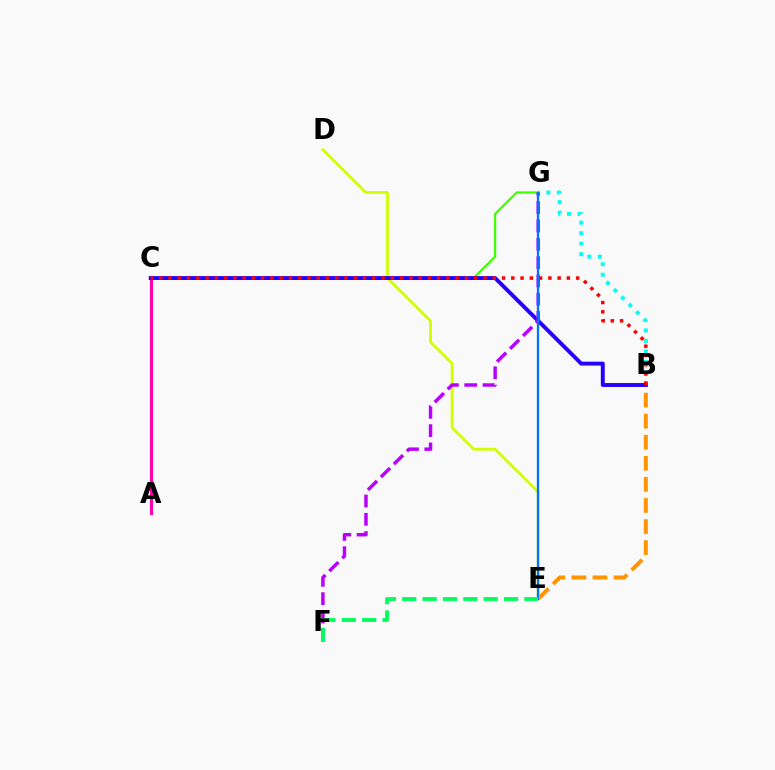{('B', 'E'): [{'color': '#ff9400', 'line_style': 'dashed', 'thickness': 2.86}], ('B', 'G'): [{'color': '#00fff6', 'line_style': 'dotted', 'thickness': 2.86}], ('A', 'C'): [{'color': '#ff00ac', 'line_style': 'solid', 'thickness': 2.22}], ('C', 'G'): [{'color': '#3dff00', 'line_style': 'solid', 'thickness': 1.6}], ('D', 'E'): [{'color': '#d1ff00', 'line_style': 'solid', 'thickness': 2.02}], ('B', 'C'): [{'color': '#2500ff', 'line_style': 'solid', 'thickness': 2.81}, {'color': '#ff0000', 'line_style': 'dotted', 'thickness': 2.52}], ('F', 'G'): [{'color': '#b900ff', 'line_style': 'dashed', 'thickness': 2.49}], ('E', 'G'): [{'color': '#0074ff', 'line_style': 'solid', 'thickness': 1.64}], ('E', 'F'): [{'color': '#00ff5c', 'line_style': 'dashed', 'thickness': 2.77}]}